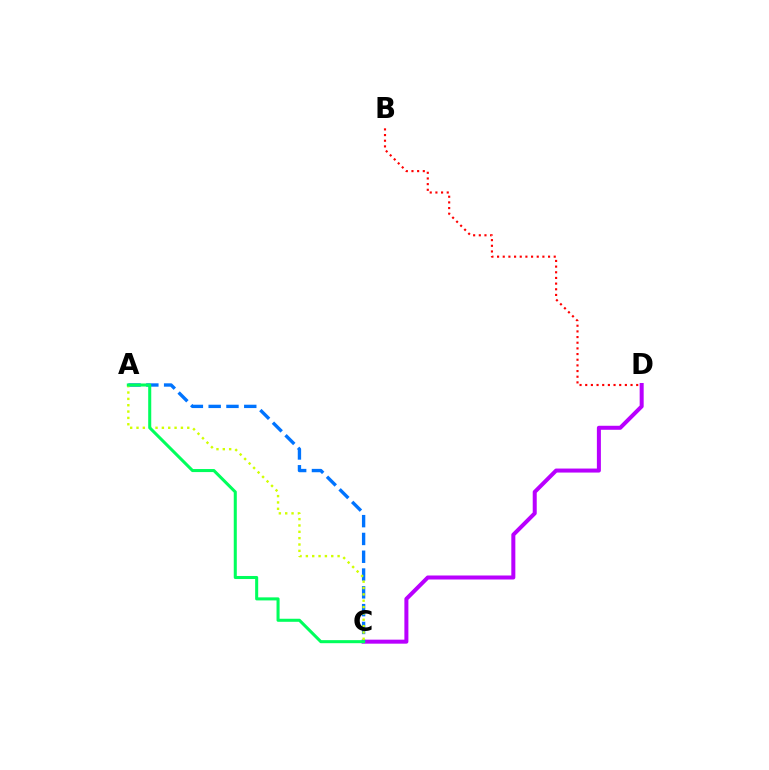{('C', 'D'): [{'color': '#b900ff', 'line_style': 'solid', 'thickness': 2.89}], ('A', 'C'): [{'color': '#0074ff', 'line_style': 'dashed', 'thickness': 2.42}, {'color': '#d1ff00', 'line_style': 'dotted', 'thickness': 1.72}, {'color': '#00ff5c', 'line_style': 'solid', 'thickness': 2.19}], ('B', 'D'): [{'color': '#ff0000', 'line_style': 'dotted', 'thickness': 1.54}]}